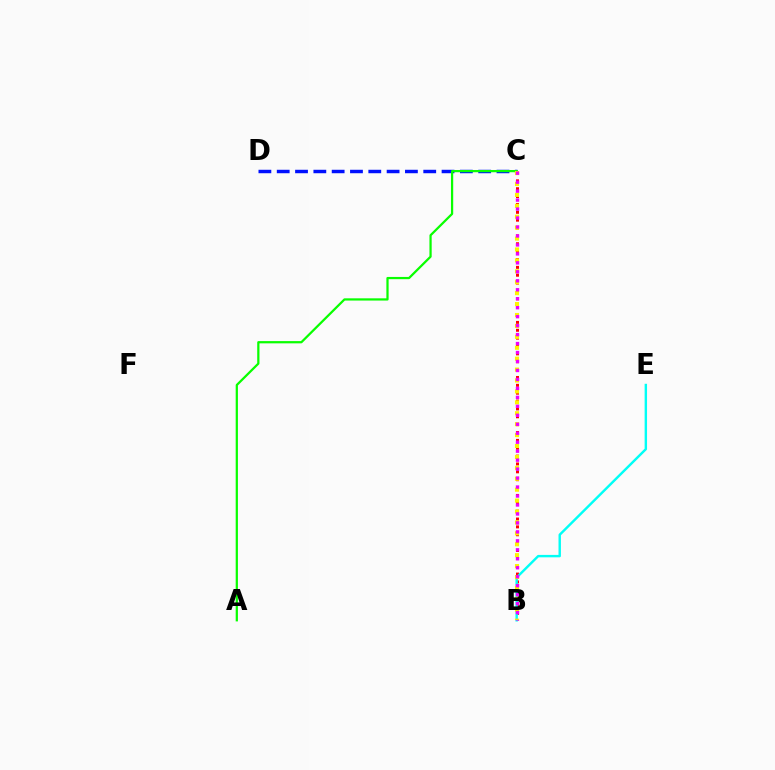{('C', 'D'): [{'color': '#0010ff', 'line_style': 'dashed', 'thickness': 2.49}], ('A', 'C'): [{'color': '#08ff00', 'line_style': 'solid', 'thickness': 1.61}], ('B', 'C'): [{'color': '#ff0000', 'line_style': 'dotted', 'thickness': 2.14}, {'color': '#fcf500', 'line_style': 'dotted', 'thickness': 2.97}, {'color': '#ee00ff', 'line_style': 'dotted', 'thickness': 2.44}], ('B', 'E'): [{'color': '#00fff6', 'line_style': 'solid', 'thickness': 1.74}]}